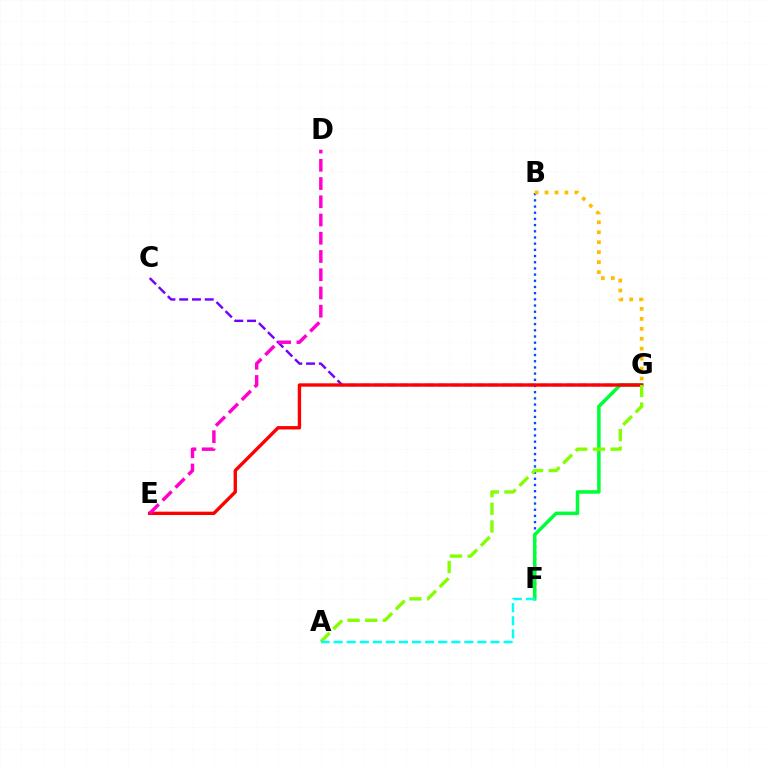{('B', 'F'): [{'color': '#004bff', 'line_style': 'dotted', 'thickness': 1.68}], ('C', 'G'): [{'color': '#7200ff', 'line_style': 'dashed', 'thickness': 1.74}], ('F', 'G'): [{'color': '#00ff39', 'line_style': 'solid', 'thickness': 2.53}], ('E', 'G'): [{'color': '#ff0000', 'line_style': 'solid', 'thickness': 2.42}], ('A', 'G'): [{'color': '#84ff00', 'line_style': 'dashed', 'thickness': 2.4}], ('B', 'G'): [{'color': '#ffbd00', 'line_style': 'dotted', 'thickness': 2.7}], ('A', 'F'): [{'color': '#00fff6', 'line_style': 'dashed', 'thickness': 1.78}], ('D', 'E'): [{'color': '#ff00cf', 'line_style': 'dashed', 'thickness': 2.48}]}